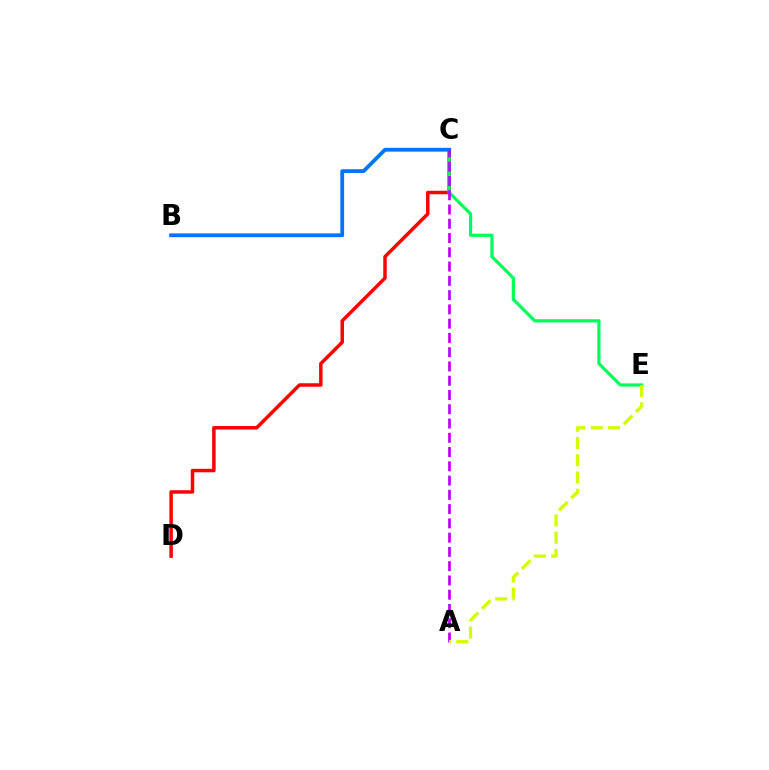{('C', 'D'): [{'color': '#ff0000', 'line_style': 'solid', 'thickness': 2.51}], ('C', 'E'): [{'color': '#00ff5c', 'line_style': 'solid', 'thickness': 2.31}], ('B', 'C'): [{'color': '#0074ff', 'line_style': 'solid', 'thickness': 2.74}], ('A', 'C'): [{'color': '#b900ff', 'line_style': 'dashed', 'thickness': 1.94}], ('A', 'E'): [{'color': '#d1ff00', 'line_style': 'dashed', 'thickness': 2.35}]}